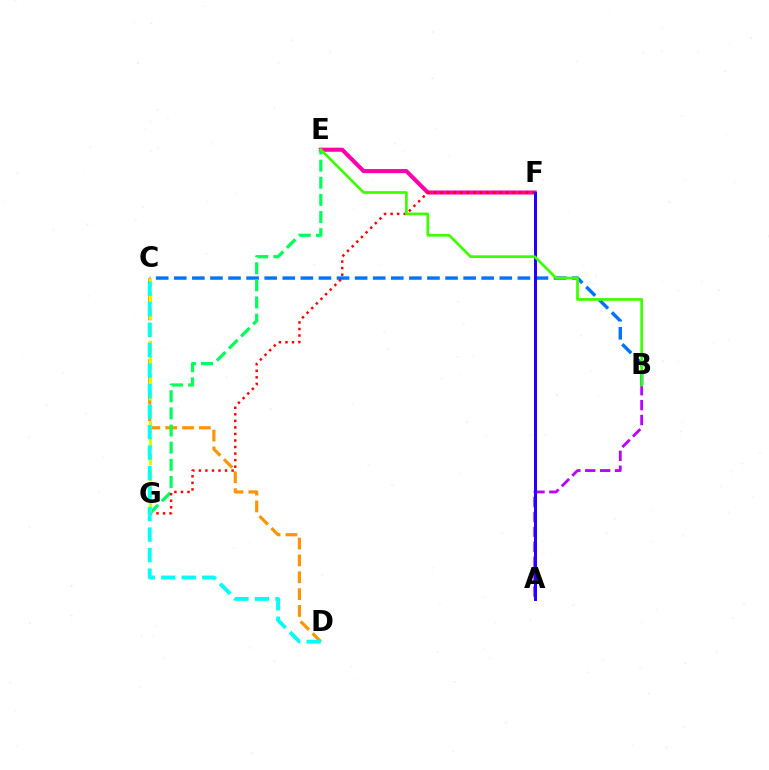{('E', 'F'): [{'color': '#ff00ac', 'line_style': 'solid', 'thickness': 2.94}], ('B', 'C'): [{'color': '#0074ff', 'line_style': 'dashed', 'thickness': 2.46}], ('C', 'D'): [{'color': '#ff9400', 'line_style': 'dashed', 'thickness': 2.29}, {'color': '#00fff6', 'line_style': 'dashed', 'thickness': 2.78}], ('E', 'G'): [{'color': '#00ff5c', 'line_style': 'dashed', 'thickness': 2.33}], ('F', 'G'): [{'color': '#ff0000', 'line_style': 'dotted', 'thickness': 1.78}], ('C', 'G'): [{'color': '#d1ff00', 'line_style': 'dashed', 'thickness': 2.19}], ('A', 'B'): [{'color': '#b900ff', 'line_style': 'dashed', 'thickness': 2.02}], ('A', 'F'): [{'color': '#2500ff', 'line_style': 'solid', 'thickness': 2.17}], ('B', 'E'): [{'color': '#3dff00', 'line_style': 'solid', 'thickness': 1.95}]}